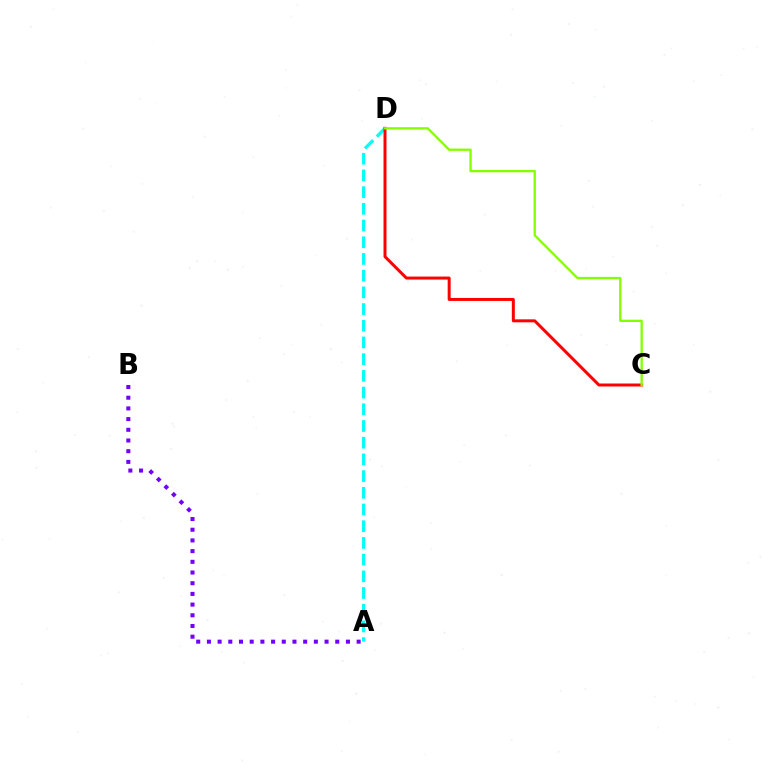{('A', 'D'): [{'color': '#00fff6', 'line_style': 'dashed', 'thickness': 2.27}], ('C', 'D'): [{'color': '#ff0000', 'line_style': 'solid', 'thickness': 2.15}, {'color': '#84ff00', 'line_style': 'solid', 'thickness': 1.67}], ('A', 'B'): [{'color': '#7200ff', 'line_style': 'dotted', 'thickness': 2.91}]}